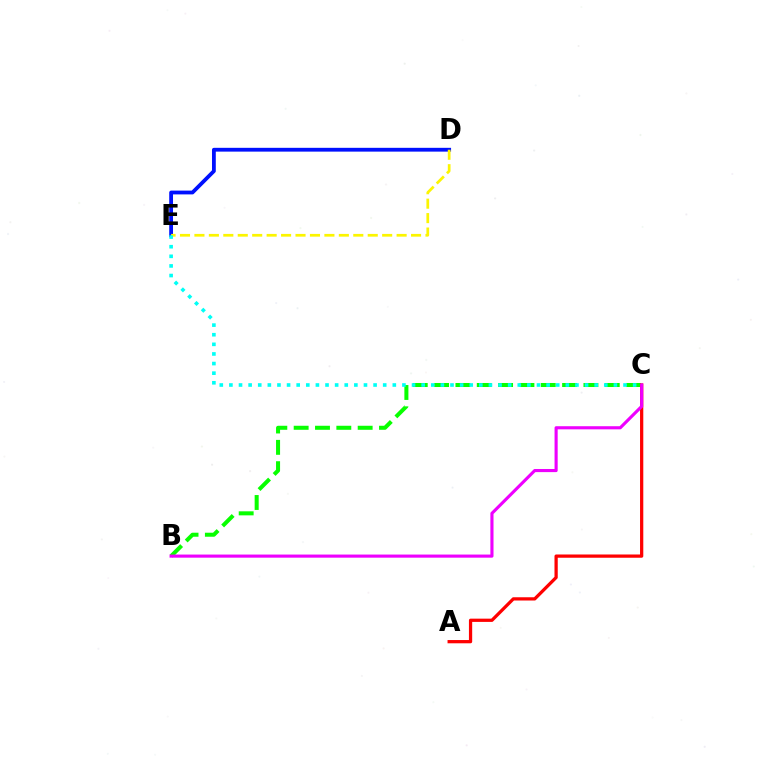{('B', 'C'): [{'color': '#08ff00', 'line_style': 'dashed', 'thickness': 2.9}, {'color': '#ee00ff', 'line_style': 'solid', 'thickness': 2.25}], ('D', 'E'): [{'color': '#0010ff', 'line_style': 'solid', 'thickness': 2.73}, {'color': '#fcf500', 'line_style': 'dashed', 'thickness': 1.96}], ('A', 'C'): [{'color': '#ff0000', 'line_style': 'solid', 'thickness': 2.34}], ('C', 'E'): [{'color': '#00fff6', 'line_style': 'dotted', 'thickness': 2.61}]}